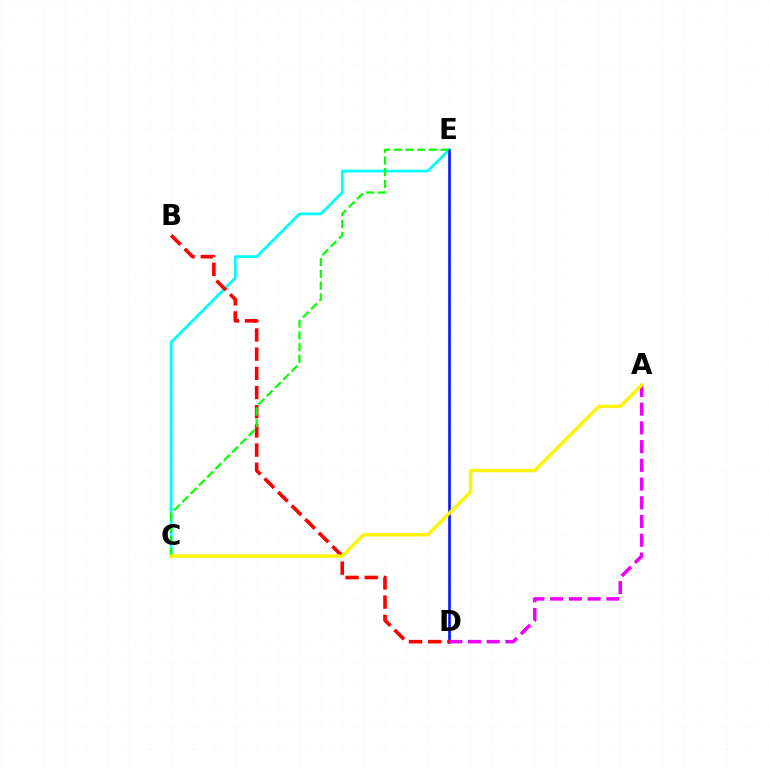{('C', 'E'): [{'color': '#00fff6', 'line_style': 'solid', 'thickness': 2.01}, {'color': '#08ff00', 'line_style': 'dashed', 'thickness': 1.59}], ('D', 'E'): [{'color': '#0010ff', 'line_style': 'solid', 'thickness': 1.86}], ('B', 'D'): [{'color': '#ff0000', 'line_style': 'dashed', 'thickness': 2.61}], ('A', 'D'): [{'color': '#ee00ff', 'line_style': 'dashed', 'thickness': 2.55}], ('A', 'C'): [{'color': '#fcf500', 'line_style': 'solid', 'thickness': 2.45}]}